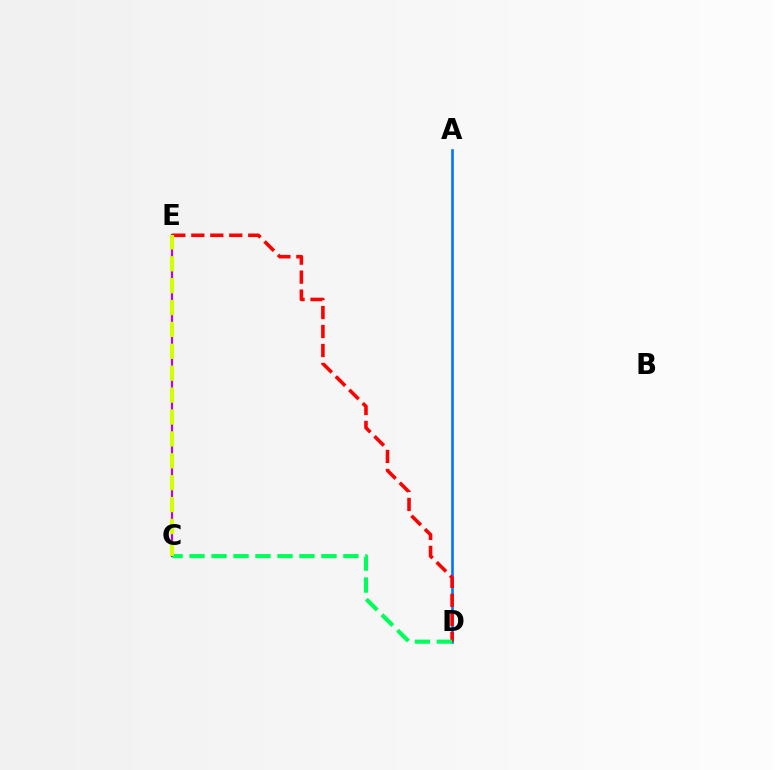{('A', 'D'): [{'color': '#0074ff', 'line_style': 'solid', 'thickness': 1.89}], ('C', 'E'): [{'color': '#b900ff', 'line_style': 'solid', 'thickness': 1.57}, {'color': '#d1ff00', 'line_style': 'dashed', 'thickness': 2.97}], ('D', 'E'): [{'color': '#ff0000', 'line_style': 'dashed', 'thickness': 2.58}], ('C', 'D'): [{'color': '#00ff5c', 'line_style': 'dashed', 'thickness': 2.99}]}